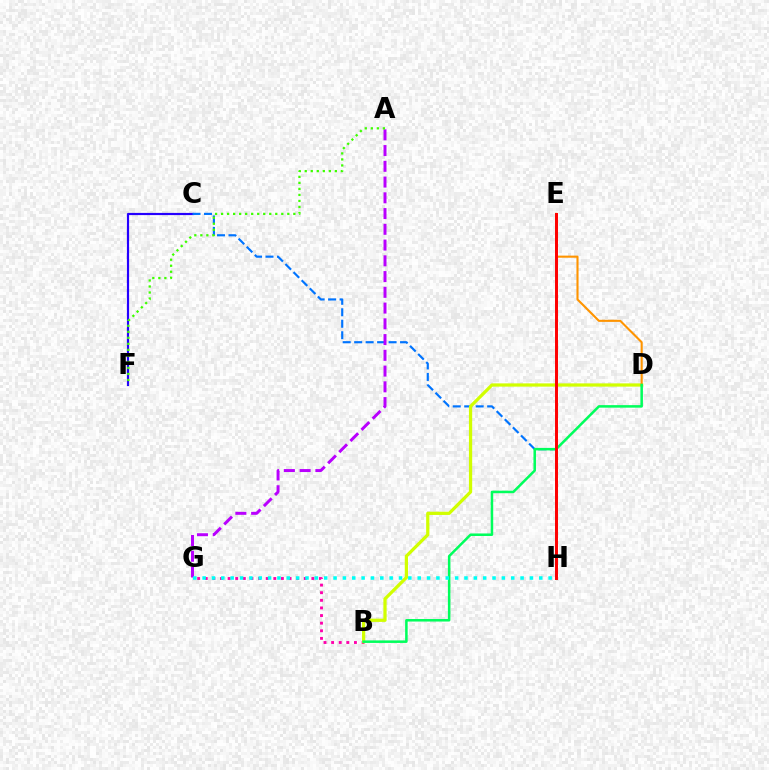{('C', 'F'): [{'color': '#2500ff', 'line_style': 'solid', 'thickness': 1.57}], ('C', 'H'): [{'color': '#0074ff', 'line_style': 'dashed', 'thickness': 1.56}], ('A', 'G'): [{'color': '#b900ff', 'line_style': 'dashed', 'thickness': 2.14}], ('B', 'G'): [{'color': '#ff00ac', 'line_style': 'dotted', 'thickness': 2.07}], ('A', 'F'): [{'color': '#3dff00', 'line_style': 'dotted', 'thickness': 1.64}], ('B', 'D'): [{'color': '#d1ff00', 'line_style': 'solid', 'thickness': 2.33}, {'color': '#00ff5c', 'line_style': 'solid', 'thickness': 1.82}], ('D', 'E'): [{'color': '#ff9400', 'line_style': 'solid', 'thickness': 1.51}], ('G', 'H'): [{'color': '#00fff6', 'line_style': 'dotted', 'thickness': 2.54}], ('E', 'H'): [{'color': '#ff0000', 'line_style': 'solid', 'thickness': 2.13}]}